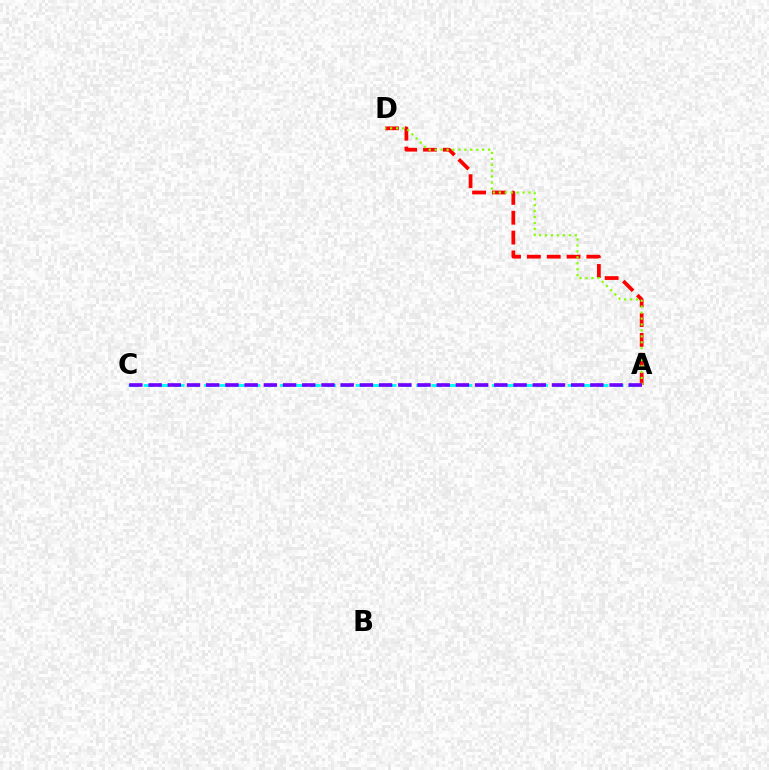{('A', 'D'): [{'color': '#ff0000', 'line_style': 'dashed', 'thickness': 2.69}, {'color': '#84ff00', 'line_style': 'dotted', 'thickness': 1.61}], ('A', 'C'): [{'color': '#00fff6', 'line_style': 'dashed', 'thickness': 2.06}, {'color': '#7200ff', 'line_style': 'dashed', 'thickness': 2.61}]}